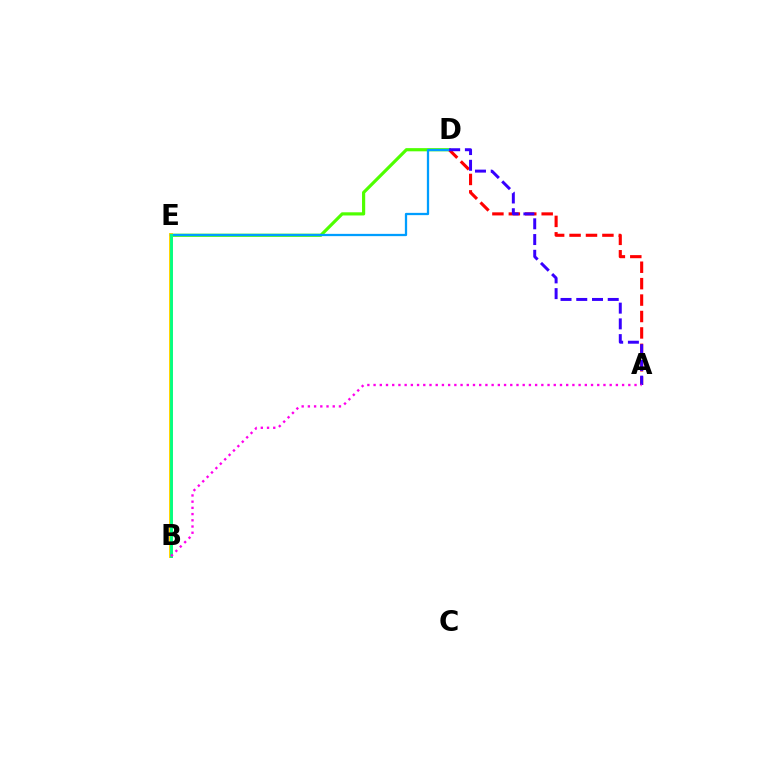{('D', 'E'): [{'color': '#4fff00', 'line_style': 'solid', 'thickness': 2.29}, {'color': '#009eff', 'line_style': 'solid', 'thickness': 1.64}], ('A', 'D'): [{'color': '#ff0000', 'line_style': 'dashed', 'thickness': 2.23}, {'color': '#3700ff', 'line_style': 'dashed', 'thickness': 2.14}], ('B', 'E'): [{'color': '#ffd500', 'line_style': 'solid', 'thickness': 2.84}, {'color': '#00ff86', 'line_style': 'solid', 'thickness': 2.07}], ('A', 'B'): [{'color': '#ff00ed', 'line_style': 'dotted', 'thickness': 1.69}]}